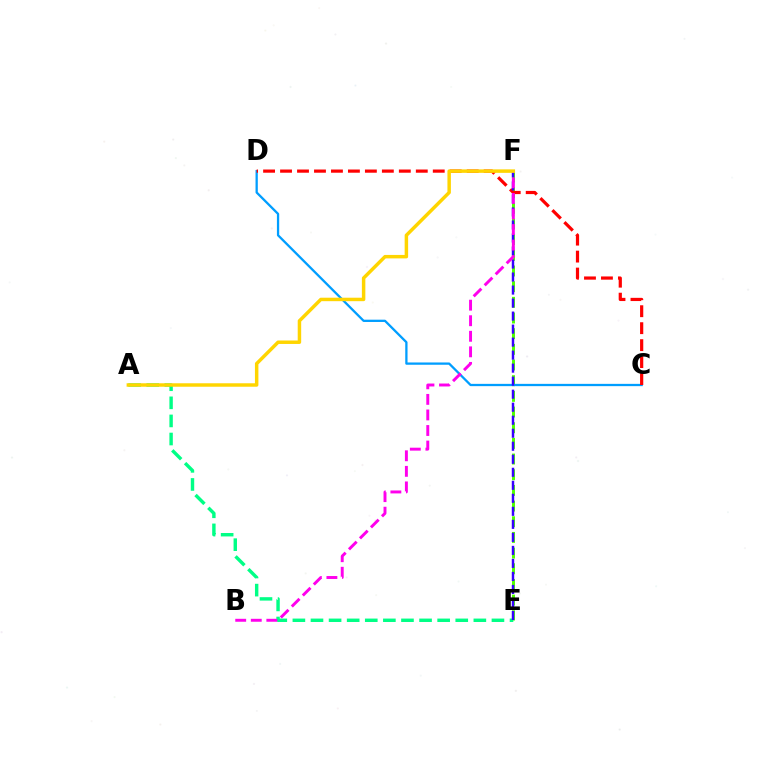{('E', 'F'): [{'color': '#4fff00', 'line_style': 'dashed', 'thickness': 2.13}, {'color': '#3700ff', 'line_style': 'dashed', 'thickness': 1.77}], ('C', 'D'): [{'color': '#009eff', 'line_style': 'solid', 'thickness': 1.64}, {'color': '#ff0000', 'line_style': 'dashed', 'thickness': 2.31}], ('A', 'E'): [{'color': '#00ff86', 'line_style': 'dashed', 'thickness': 2.46}], ('B', 'F'): [{'color': '#ff00ed', 'line_style': 'dashed', 'thickness': 2.11}], ('A', 'F'): [{'color': '#ffd500', 'line_style': 'solid', 'thickness': 2.5}]}